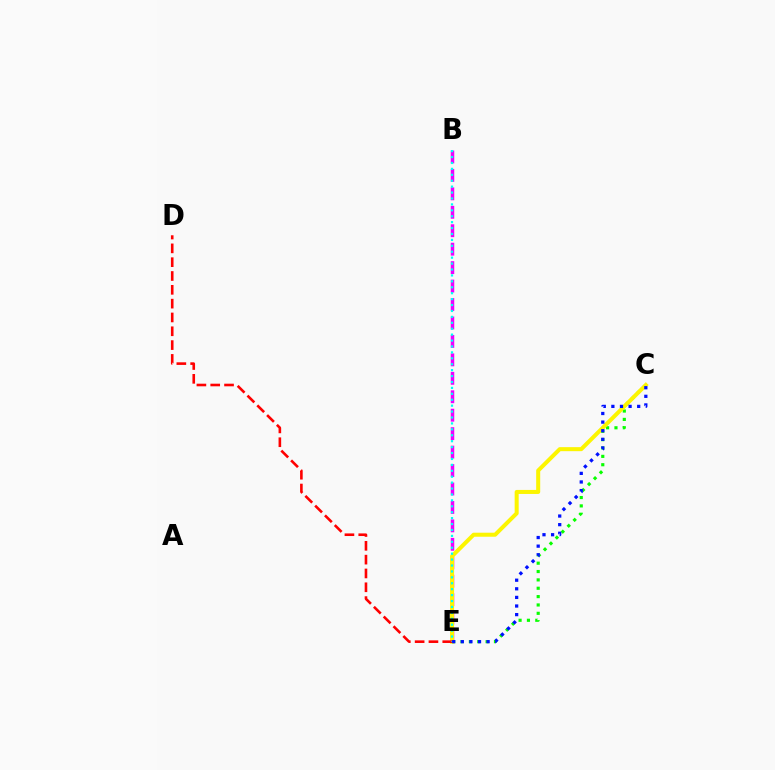{('C', 'E'): [{'color': '#08ff00', 'line_style': 'dotted', 'thickness': 2.27}, {'color': '#fcf500', 'line_style': 'solid', 'thickness': 2.9}, {'color': '#0010ff', 'line_style': 'dotted', 'thickness': 2.34}], ('B', 'E'): [{'color': '#ee00ff', 'line_style': 'dashed', 'thickness': 2.51}, {'color': '#00fff6', 'line_style': 'dotted', 'thickness': 1.61}], ('D', 'E'): [{'color': '#ff0000', 'line_style': 'dashed', 'thickness': 1.88}]}